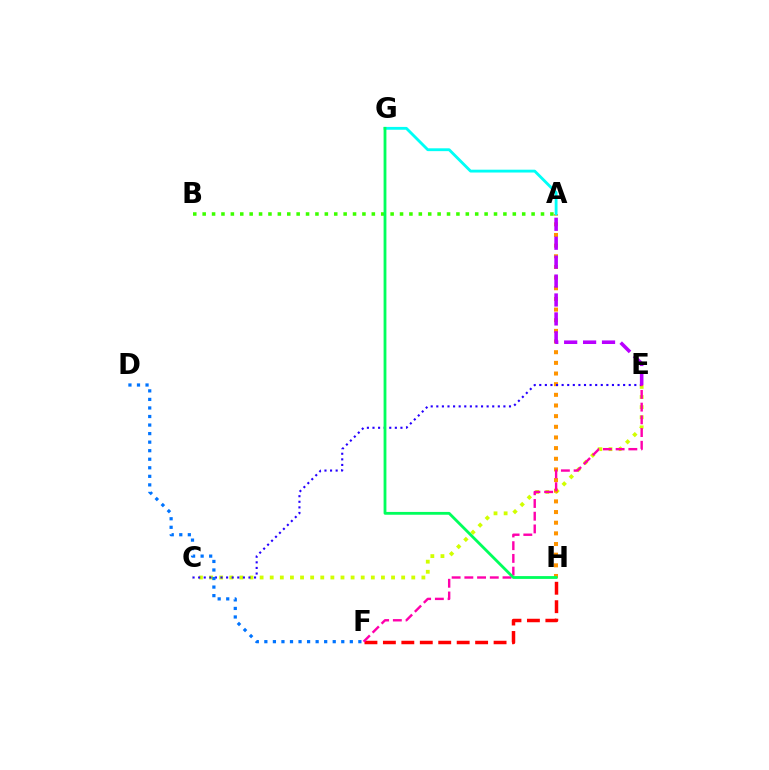{('C', 'E'): [{'color': '#d1ff00', 'line_style': 'dotted', 'thickness': 2.75}, {'color': '#2500ff', 'line_style': 'dotted', 'thickness': 1.52}], ('A', 'H'): [{'color': '#ff9400', 'line_style': 'dotted', 'thickness': 2.9}], ('F', 'H'): [{'color': '#ff0000', 'line_style': 'dashed', 'thickness': 2.51}], ('E', 'F'): [{'color': '#ff00ac', 'line_style': 'dashed', 'thickness': 1.73}], ('A', 'G'): [{'color': '#00fff6', 'line_style': 'solid', 'thickness': 2.04}], ('D', 'F'): [{'color': '#0074ff', 'line_style': 'dotted', 'thickness': 2.32}], ('A', 'B'): [{'color': '#3dff00', 'line_style': 'dotted', 'thickness': 2.55}], ('G', 'H'): [{'color': '#00ff5c', 'line_style': 'solid', 'thickness': 2.03}], ('A', 'E'): [{'color': '#b900ff', 'line_style': 'dashed', 'thickness': 2.57}]}